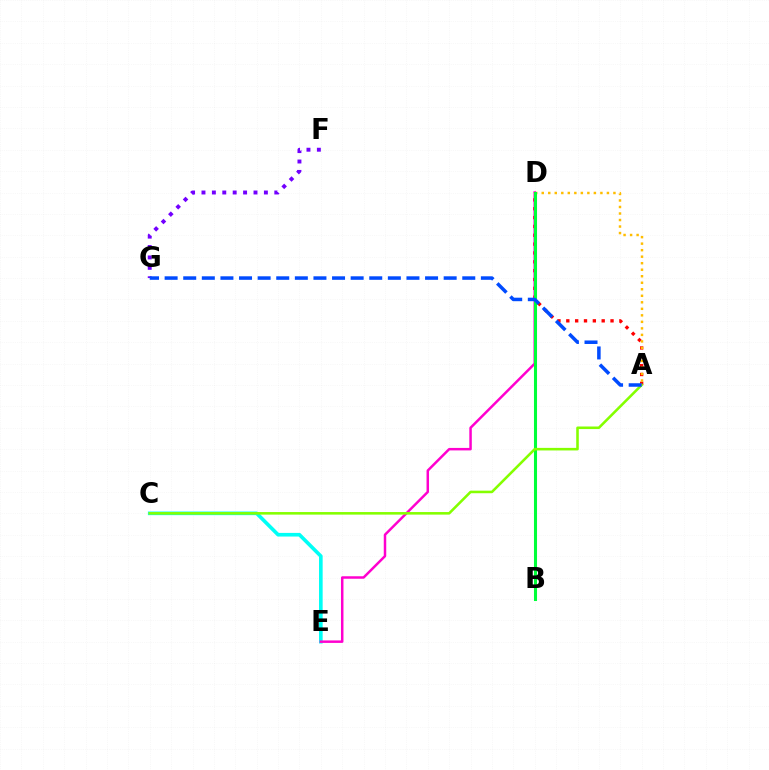{('A', 'D'): [{'color': '#ff0000', 'line_style': 'dotted', 'thickness': 2.4}, {'color': '#ffbd00', 'line_style': 'dotted', 'thickness': 1.77}], ('C', 'E'): [{'color': '#00fff6', 'line_style': 'solid', 'thickness': 2.62}], ('D', 'E'): [{'color': '#ff00cf', 'line_style': 'solid', 'thickness': 1.79}], ('B', 'D'): [{'color': '#00ff39', 'line_style': 'solid', 'thickness': 2.2}], ('F', 'G'): [{'color': '#7200ff', 'line_style': 'dotted', 'thickness': 2.83}], ('A', 'C'): [{'color': '#84ff00', 'line_style': 'solid', 'thickness': 1.85}], ('A', 'G'): [{'color': '#004bff', 'line_style': 'dashed', 'thickness': 2.53}]}